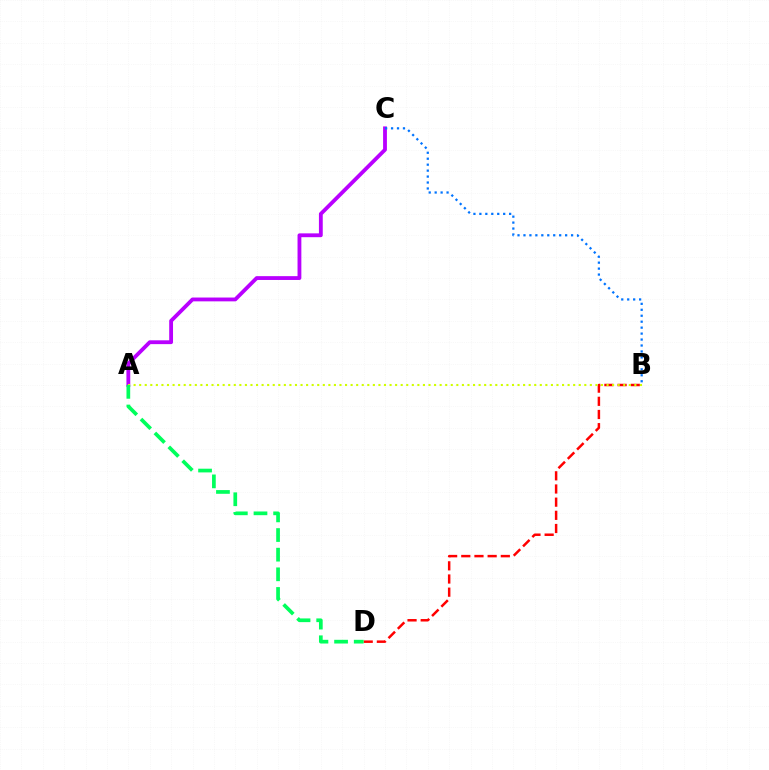{('B', 'D'): [{'color': '#ff0000', 'line_style': 'dashed', 'thickness': 1.79}], ('A', 'C'): [{'color': '#b900ff', 'line_style': 'solid', 'thickness': 2.75}], ('A', 'B'): [{'color': '#d1ff00', 'line_style': 'dotted', 'thickness': 1.51}], ('A', 'D'): [{'color': '#00ff5c', 'line_style': 'dashed', 'thickness': 2.67}], ('B', 'C'): [{'color': '#0074ff', 'line_style': 'dotted', 'thickness': 1.62}]}